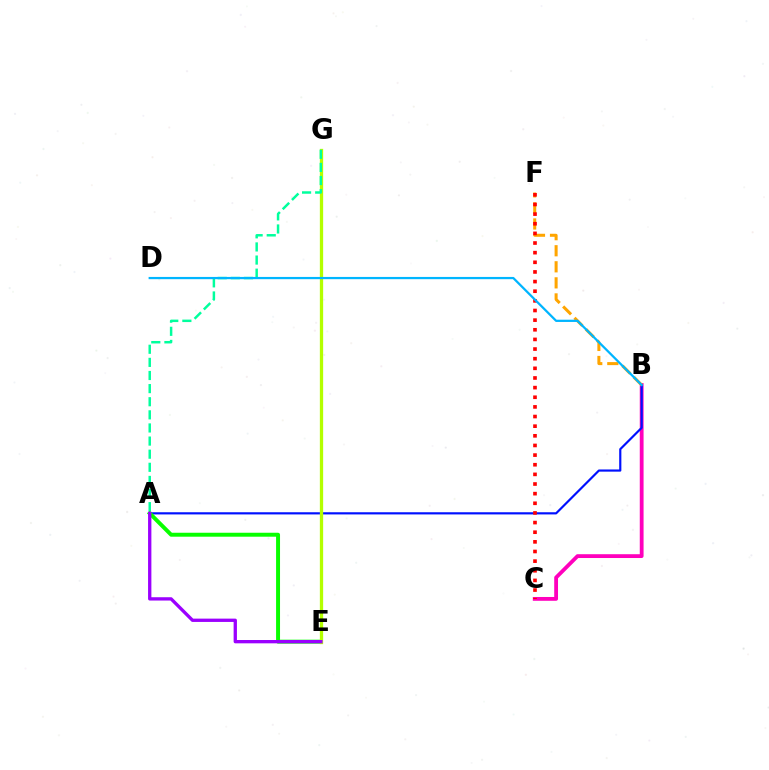{('B', 'C'): [{'color': '#ff00bd', 'line_style': 'solid', 'thickness': 2.74}], ('A', 'B'): [{'color': '#0010ff', 'line_style': 'solid', 'thickness': 1.57}], ('A', 'E'): [{'color': '#08ff00', 'line_style': 'solid', 'thickness': 2.84}, {'color': '#9b00ff', 'line_style': 'solid', 'thickness': 2.39}], ('E', 'G'): [{'color': '#b3ff00', 'line_style': 'solid', 'thickness': 2.37}], ('A', 'G'): [{'color': '#00ff9d', 'line_style': 'dashed', 'thickness': 1.78}], ('B', 'F'): [{'color': '#ffa500', 'line_style': 'dashed', 'thickness': 2.18}], ('C', 'F'): [{'color': '#ff0000', 'line_style': 'dotted', 'thickness': 2.62}], ('B', 'D'): [{'color': '#00b5ff', 'line_style': 'solid', 'thickness': 1.62}]}